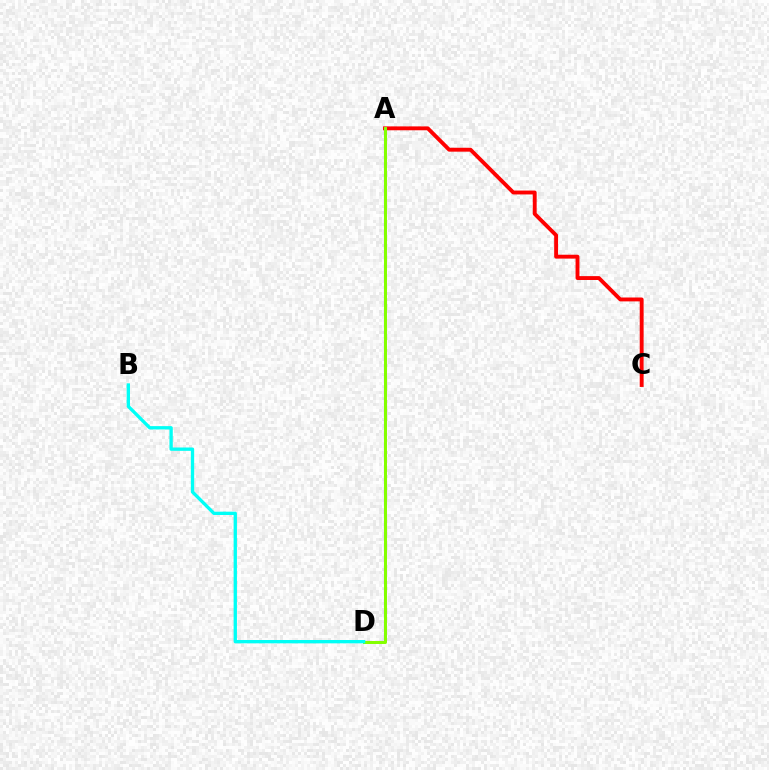{('A', 'C'): [{'color': '#ff0000', 'line_style': 'solid', 'thickness': 2.79}], ('A', 'D'): [{'color': '#7200ff', 'line_style': 'dashed', 'thickness': 1.52}, {'color': '#84ff00', 'line_style': 'solid', 'thickness': 2.16}], ('B', 'D'): [{'color': '#00fff6', 'line_style': 'solid', 'thickness': 2.39}]}